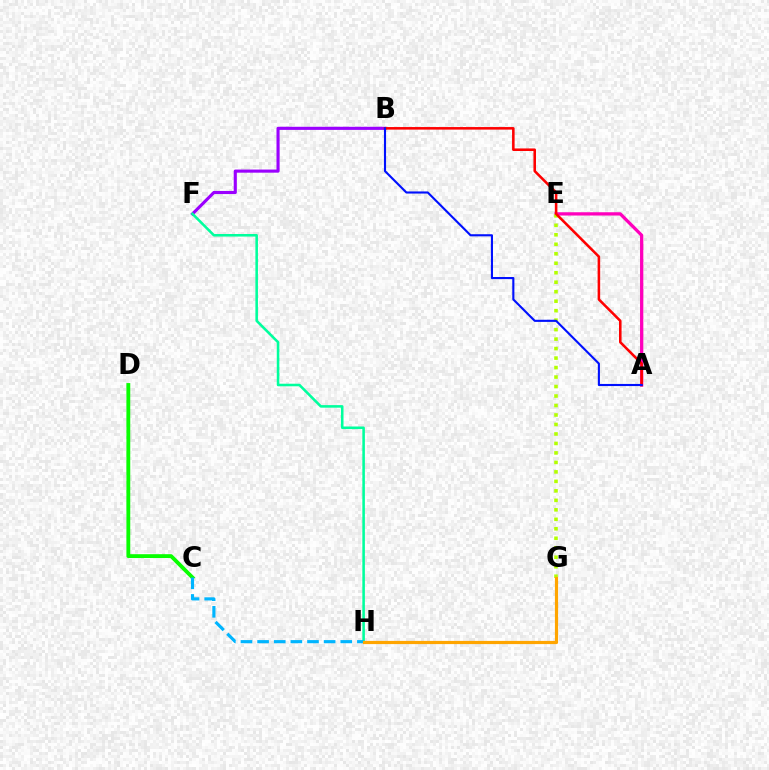{('B', 'F'): [{'color': '#9b00ff', 'line_style': 'solid', 'thickness': 2.25}], ('A', 'E'): [{'color': '#ff00bd', 'line_style': 'solid', 'thickness': 2.36}], ('E', 'G'): [{'color': '#b3ff00', 'line_style': 'dotted', 'thickness': 2.58}], ('C', 'D'): [{'color': '#08ff00', 'line_style': 'solid', 'thickness': 2.76}], ('A', 'B'): [{'color': '#ff0000', 'line_style': 'solid', 'thickness': 1.84}, {'color': '#0010ff', 'line_style': 'solid', 'thickness': 1.52}], ('F', 'H'): [{'color': '#00ff9d', 'line_style': 'solid', 'thickness': 1.84}], ('C', 'H'): [{'color': '#00b5ff', 'line_style': 'dashed', 'thickness': 2.26}], ('G', 'H'): [{'color': '#ffa500', 'line_style': 'solid', 'thickness': 2.3}]}